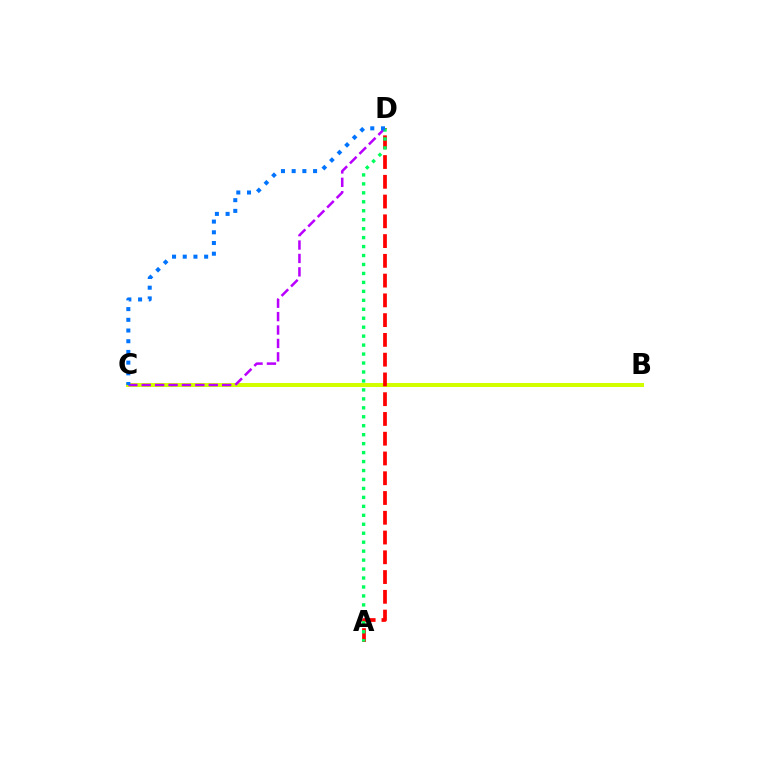{('B', 'C'): [{'color': '#d1ff00', 'line_style': 'solid', 'thickness': 2.88}], ('C', 'D'): [{'color': '#b900ff', 'line_style': 'dashed', 'thickness': 1.82}, {'color': '#0074ff', 'line_style': 'dotted', 'thickness': 2.91}], ('A', 'D'): [{'color': '#ff0000', 'line_style': 'dashed', 'thickness': 2.68}, {'color': '#00ff5c', 'line_style': 'dotted', 'thickness': 2.43}]}